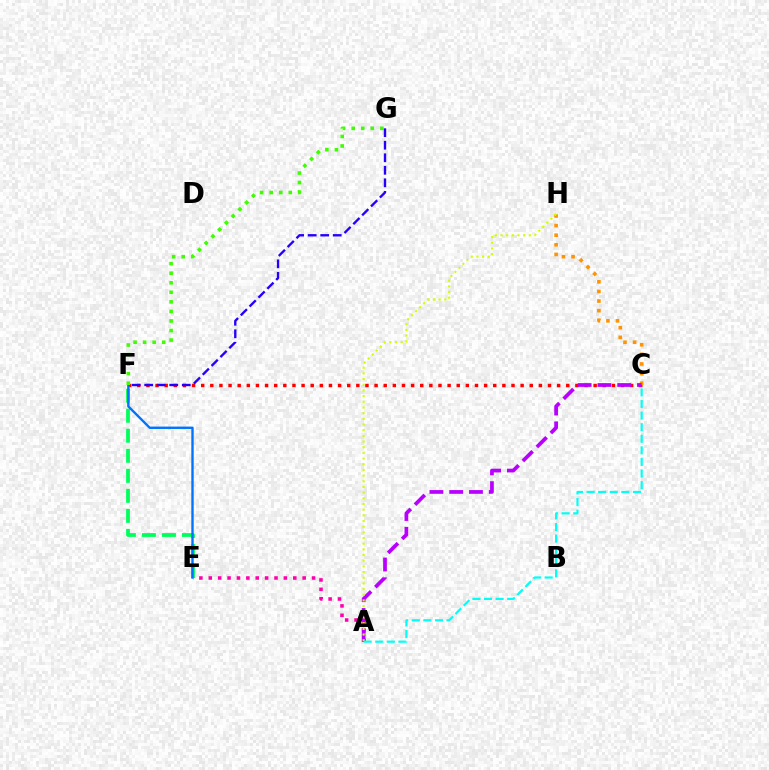{('C', 'F'): [{'color': '#ff0000', 'line_style': 'dotted', 'thickness': 2.48}], ('C', 'H'): [{'color': '#ff9400', 'line_style': 'dotted', 'thickness': 2.61}], ('A', 'E'): [{'color': '#ff00ac', 'line_style': 'dotted', 'thickness': 2.55}], ('E', 'F'): [{'color': '#00ff5c', 'line_style': 'dashed', 'thickness': 2.72}, {'color': '#0074ff', 'line_style': 'solid', 'thickness': 1.72}], ('A', 'C'): [{'color': '#b900ff', 'line_style': 'dashed', 'thickness': 2.69}, {'color': '#00fff6', 'line_style': 'dashed', 'thickness': 1.57}], ('F', 'G'): [{'color': '#3dff00', 'line_style': 'dotted', 'thickness': 2.59}, {'color': '#2500ff', 'line_style': 'dashed', 'thickness': 1.7}], ('A', 'H'): [{'color': '#d1ff00', 'line_style': 'dotted', 'thickness': 1.54}]}